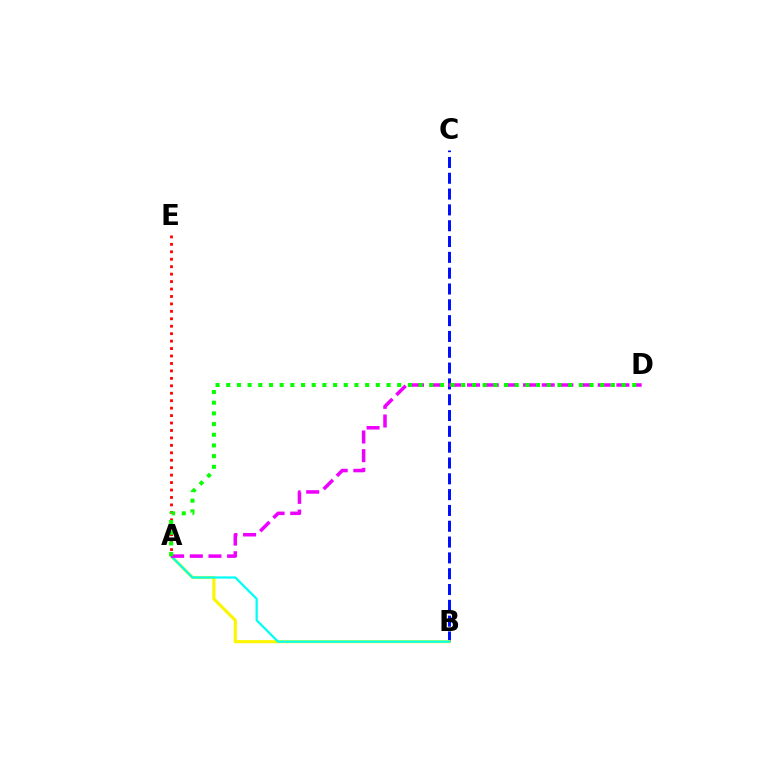{('B', 'C'): [{'color': '#0010ff', 'line_style': 'dashed', 'thickness': 2.15}], ('A', 'B'): [{'color': '#fcf500', 'line_style': 'solid', 'thickness': 2.24}, {'color': '#00fff6', 'line_style': 'solid', 'thickness': 1.62}], ('A', 'E'): [{'color': '#ff0000', 'line_style': 'dotted', 'thickness': 2.02}], ('A', 'D'): [{'color': '#ee00ff', 'line_style': 'dashed', 'thickness': 2.54}, {'color': '#08ff00', 'line_style': 'dotted', 'thickness': 2.9}]}